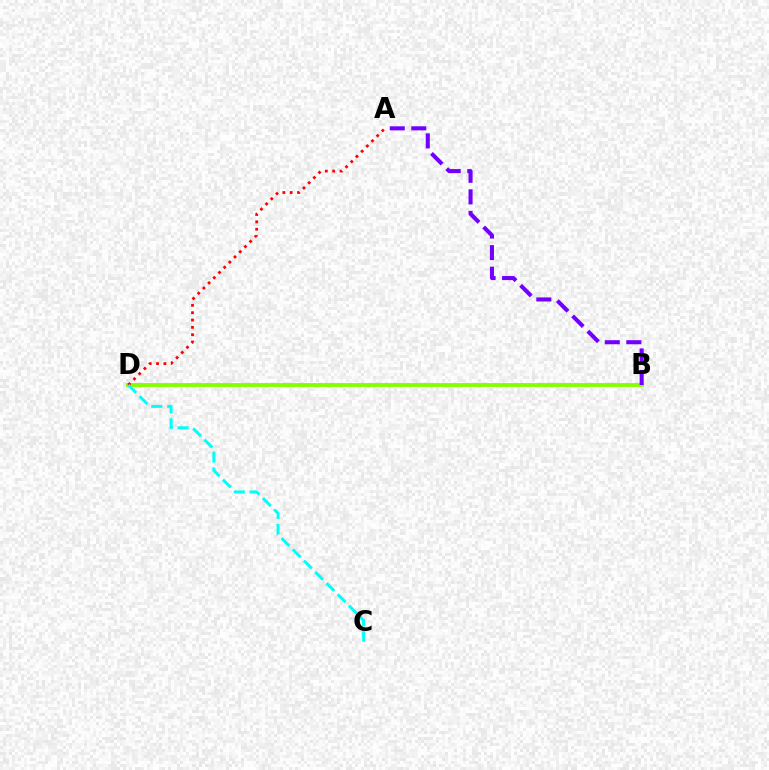{('B', 'D'): [{'color': '#84ff00', 'line_style': 'solid', 'thickness': 2.77}], ('A', 'B'): [{'color': '#7200ff', 'line_style': 'dashed', 'thickness': 2.93}], ('A', 'D'): [{'color': '#ff0000', 'line_style': 'dotted', 'thickness': 1.99}], ('C', 'D'): [{'color': '#00fff6', 'line_style': 'dashed', 'thickness': 2.16}]}